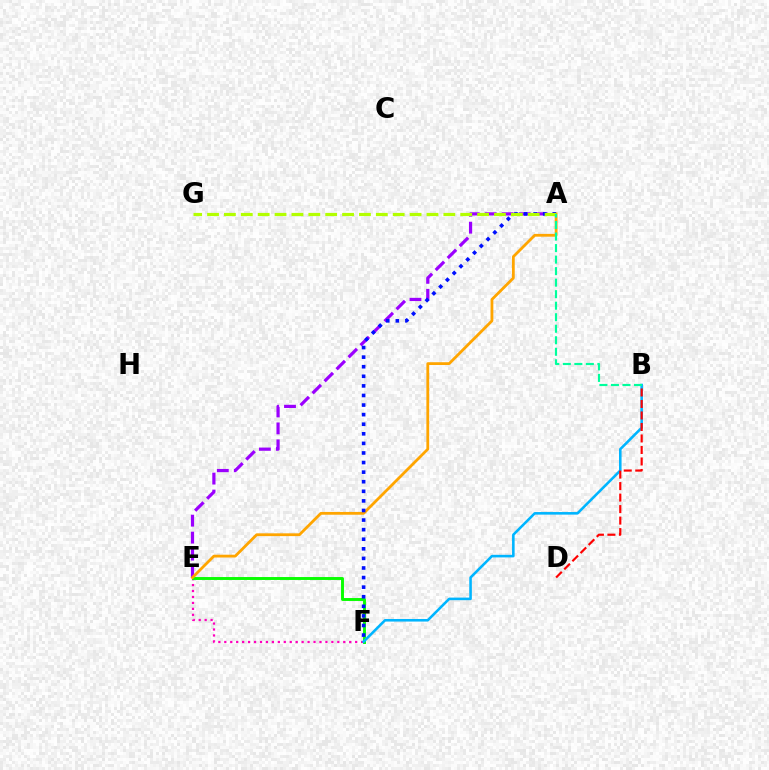{('E', 'F'): [{'color': '#ff00bd', 'line_style': 'dotted', 'thickness': 1.62}, {'color': '#08ff00', 'line_style': 'solid', 'thickness': 2.1}], ('A', 'E'): [{'color': '#9b00ff', 'line_style': 'dashed', 'thickness': 2.31}, {'color': '#ffa500', 'line_style': 'solid', 'thickness': 2.01}], ('B', 'F'): [{'color': '#00b5ff', 'line_style': 'solid', 'thickness': 1.86}], ('B', 'D'): [{'color': '#ff0000', 'line_style': 'dashed', 'thickness': 1.56}], ('A', 'F'): [{'color': '#0010ff', 'line_style': 'dotted', 'thickness': 2.6}], ('A', 'G'): [{'color': '#b3ff00', 'line_style': 'dashed', 'thickness': 2.29}], ('A', 'B'): [{'color': '#00ff9d', 'line_style': 'dashed', 'thickness': 1.57}]}